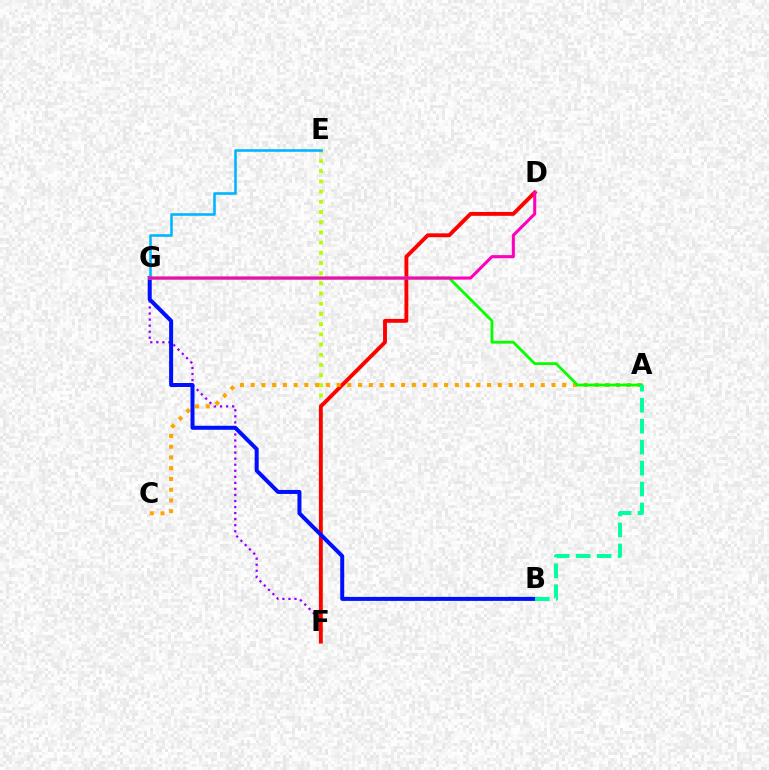{('F', 'G'): [{'color': '#9b00ff', 'line_style': 'dotted', 'thickness': 1.64}], ('E', 'F'): [{'color': '#b3ff00', 'line_style': 'dotted', 'thickness': 2.77}], ('D', 'F'): [{'color': '#ff0000', 'line_style': 'solid', 'thickness': 2.79}], ('A', 'C'): [{'color': '#ffa500', 'line_style': 'dotted', 'thickness': 2.92}], ('B', 'G'): [{'color': '#0010ff', 'line_style': 'solid', 'thickness': 2.89}], ('E', 'G'): [{'color': '#00b5ff', 'line_style': 'solid', 'thickness': 1.86}], ('A', 'G'): [{'color': '#08ff00', 'line_style': 'solid', 'thickness': 2.03}], ('D', 'G'): [{'color': '#ff00bd', 'line_style': 'solid', 'thickness': 2.22}], ('A', 'B'): [{'color': '#00ff9d', 'line_style': 'dashed', 'thickness': 2.85}]}